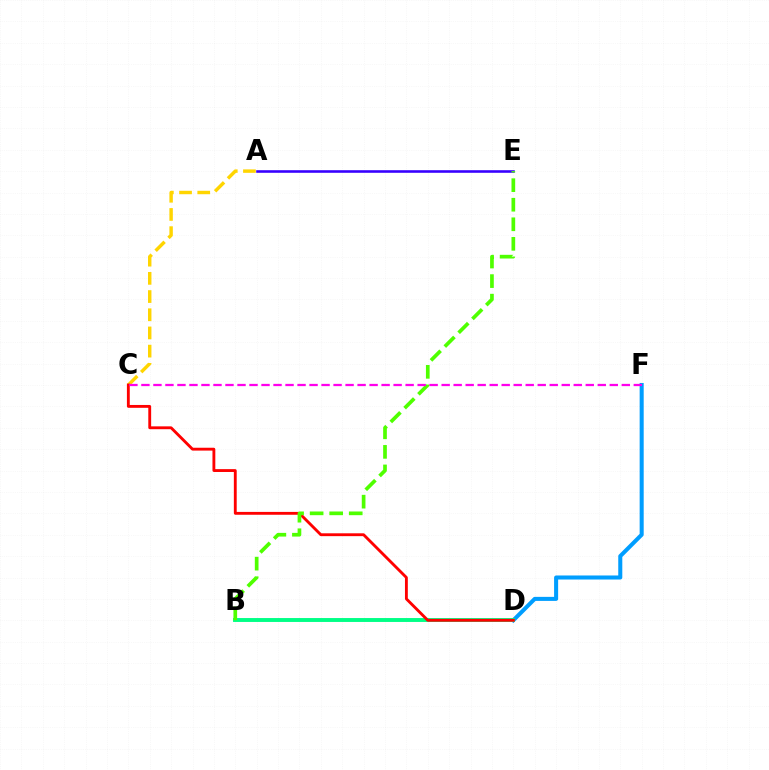{('A', 'C'): [{'color': '#ffd500', 'line_style': 'dashed', 'thickness': 2.47}], ('D', 'F'): [{'color': '#009eff', 'line_style': 'solid', 'thickness': 2.91}], ('A', 'E'): [{'color': '#3700ff', 'line_style': 'solid', 'thickness': 1.86}], ('B', 'D'): [{'color': '#00ff86', 'line_style': 'solid', 'thickness': 2.81}], ('C', 'D'): [{'color': '#ff0000', 'line_style': 'solid', 'thickness': 2.06}], ('B', 'E'): [{'color': '#4fff00', 'line_style': 'dashed', 'thickness': 2.66}], ('C', 'F'): [{'color': '#ff00ed', 'line_style': 'dashed', 'thickness': 1.63}]}